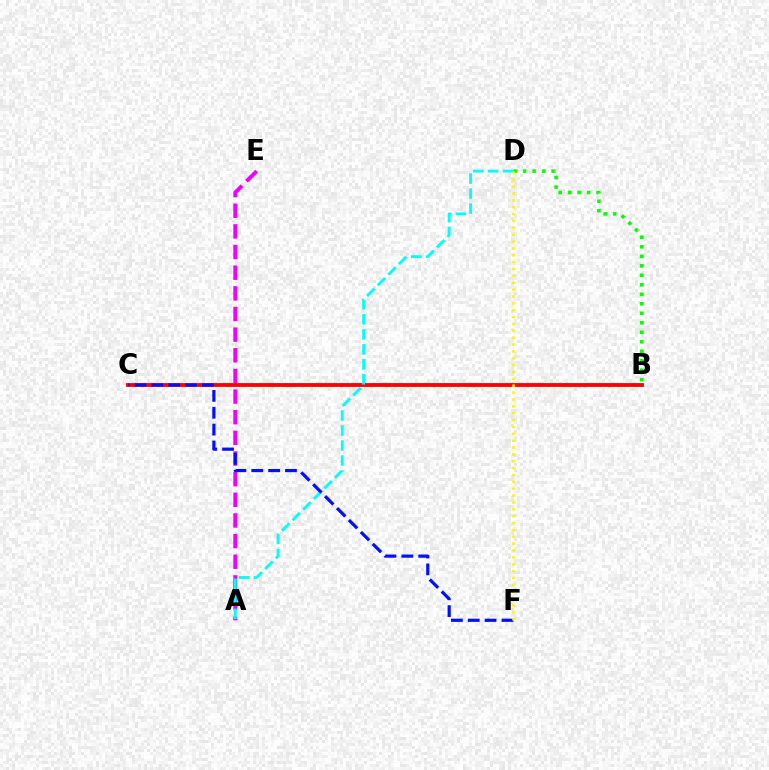{('A', 'E'): [{'color': '#ee00ff', 'line_style': 'dashed', 'thickness': 2.8}], ('B', 'C'): [{'color': '#ff0000', 'line_style': 'solid', 'thickness': 2.75}], ('B', 'D'): [{'color': '#08ff00', 'line_style': 'dotted', 'thickness': 2.58}], ('A', 'D'): [{'color': '#00fff6', 'line_style': 'dashed', 'thickness': 2.04}], ('C', 'F'): [{'color': '#0010ff', 'line_style': 'dashed', 'thickness': 2.29}], ('D', 'F'): [{'color': '#fcf500', 'line_style': 'dotted', 'thickness': 1.87}]}